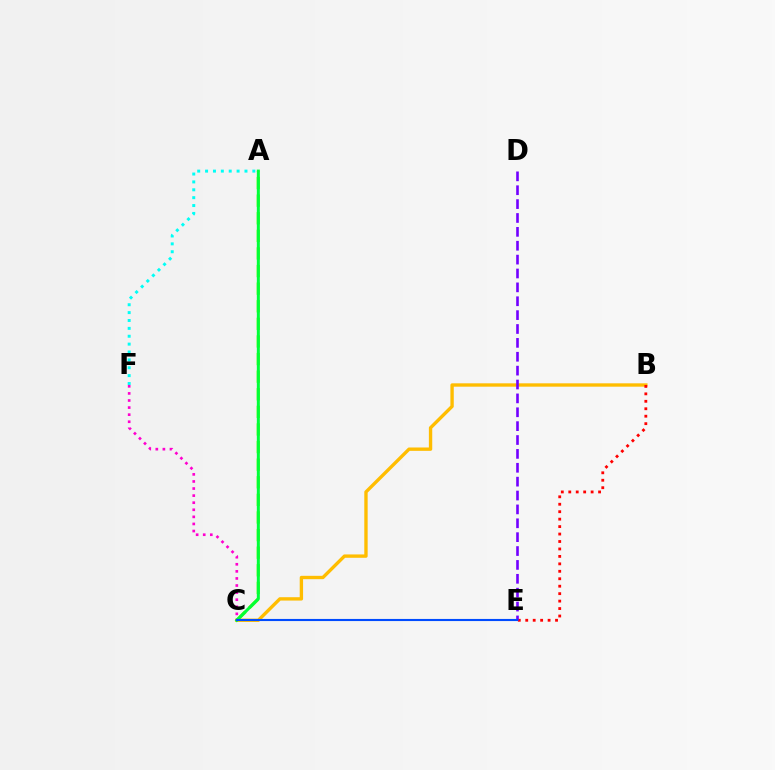{('B', 'C'): [{'color': '#ffbd00', 'line_style': 'solid', 'thickness': 2.42}], ('A', 'C'): [{'color': '#84ff00', 'line_style': 'dashed', 'thickness': 2.39}, {'color': '#00ff39', 'line_style': 'solid', 'thickness': 2.17}], ('C', 'F'): [{'color': '#ff00cf', 'line_style': 'dotted', 'thickness': 1.92}], ('B', 'E'): [{'color': '#ff0000', 'line_style': 'dotted', 'thickness': 2.02}], ('D', 'E'): [{'color': '#7200ff', 'line_style': 'dashed', 'thickness': 1.89}], ('C', 'E'): [{'color': '#004bff', 'line_style': 'solid', 'thickness': 1.53}], ('A', 'F'): [{'color': '#00fff6', 'line_style': 'dotted', 'thickness': 2.14}]}